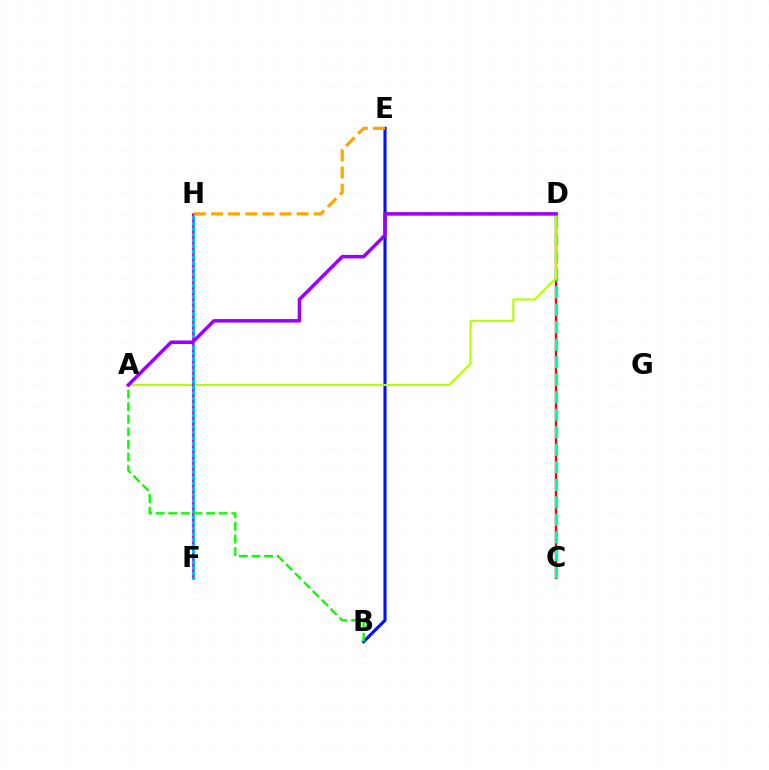{('C', 'D'): [{'color': '#ff0000', 'line_style': 'solid', 'thickness': 1.72}, {'color': '#00ff9d', 'line_style': 'dashed', 'thickness': 2.38}], ('B', 'E'): [{'color': '#0010ff', 'line_style': 'solid', 'thickness': 2.25}], ('A', 'D'): [{'color': '#b3ff00', 'line_style': 'solid', 'thickness': 1.51}, {'color': '#9b00ff', 'line_style': 'solid', 'thickness': 2.54}], ('F', 'H'): [{'color': '#00b5ff', 'line_style': 'solid', 'thickness': 2.1}, {'color': '#ff00bd', 'line_style': 'dotted', 'thickness': 1.53}], ('A', 'B'): [{'color': '#08ff00', 'line_style': 'dashed', 'thickness': 1.71}], ('E', 'H'): [{'color': '#ffa500', 'line_style': 'dashed', 'thickness': 2.33}]}